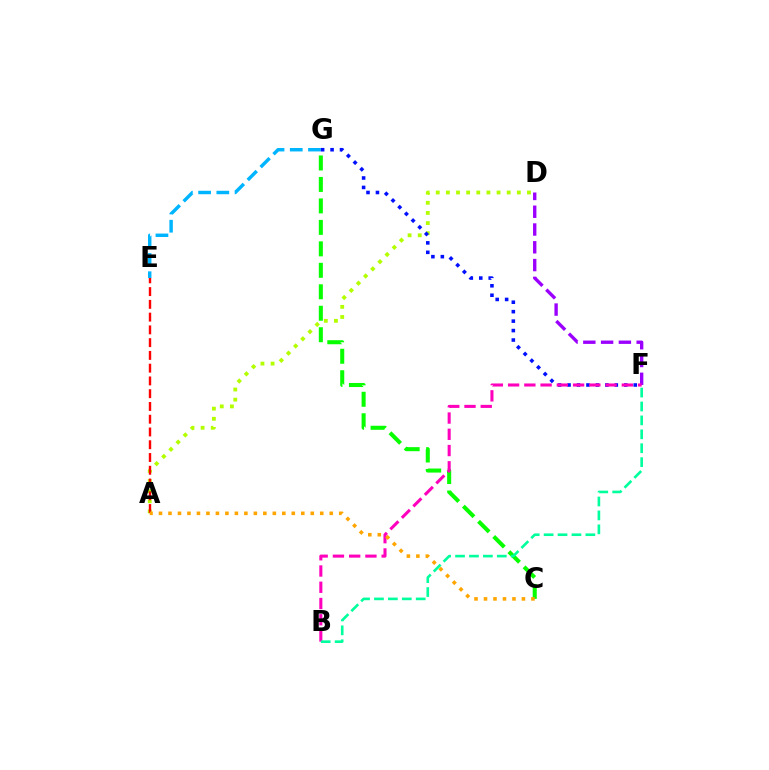{('A', 'D'): [{'color': '#b3ff00', 'line_style': 'dotted', 'thickness': 2.75}], ('D', 'F'): [{'color': '#9b00ff', 'line_style': 'dashed', 'thickness': 2.42}], ('E', 'G'): [{'color': '#00b5ff', 'line_style': 'dashed', 'thickness': 2.48}], ('F', 'G'): [{'color': '#0010ff', 'line_style': 'dotted', 'thickness': 2.57}], ('C', 'G'): [{'color': '#08ff00', 'line_style': 'dashed', 'thickness': 2.92}], ('B', 'F'): [{'color': '#ff00bd', 'line_style': 'dashed', 'thickness': 2.21}, {'color': '#00ff9d', 'line_style': 'dashed', 'thickness': 1.89}], ('A', 'E'): [{'color': '#ff0000', 'line_style': 'dashed', 'thickness': 1.73}], ('A', 'C'): [{'color': '#ffa500', 'line_style': 'dotted', 'thickness': 2.58}]}